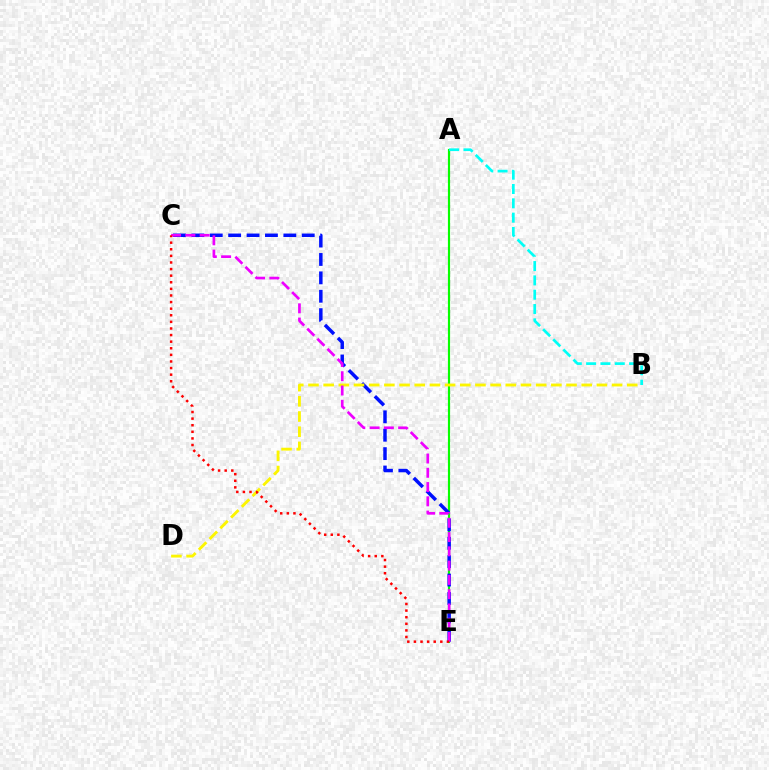{('A', 'E'): [{'color': '#08ff00', 'line_style': 'solid', 'thickness': 1.56}], ('C', 'E'): [{'color': '#0010ff', 'line_style': 'dashed', 'thickness': 2.5}, {'color': '#ee00ff', 'line_style': 'dashed', 'thickness': 1.94}, {'color': '#ff0000', 'line_style': 'dotted', 'thickness': 1.79}], ('B', 'D'): [{'color': '#fcf500', 'line_style': 'dashed', 'thickness': 2.06}], ('A', 'B'): [{'color': '#00fff6', 'line_style': 'dashed', 'thickness': 1.95}]}